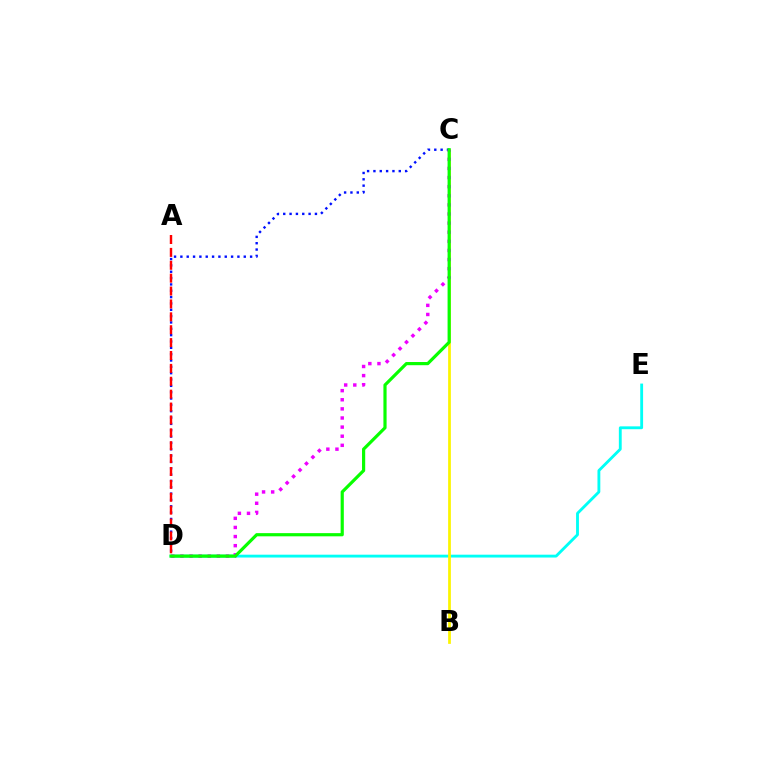{('D', 'E'): [{'color': '#00fff6', 'line_style': 'solid', 'thickness': 2.05}], ('B', 'C'): [{'color': '#fcf500', 'line_style': 'solid', 'thickness': 1.98}], ('C', 'D'): [{'color': '#0010ff', 'line_style': 'dotted', 'thickness': 1.72}, {'color': '#ee00ff', 'line_style': 'dotted', 'thickness': 2.48}, {'color': '#08ff00', 'line_style': 'solid', 'thickness': 2.29}], ('A', 'D'): [{'color': '#ff0000', 'line_style': 'dashed', 'thickness': 1.75}]}